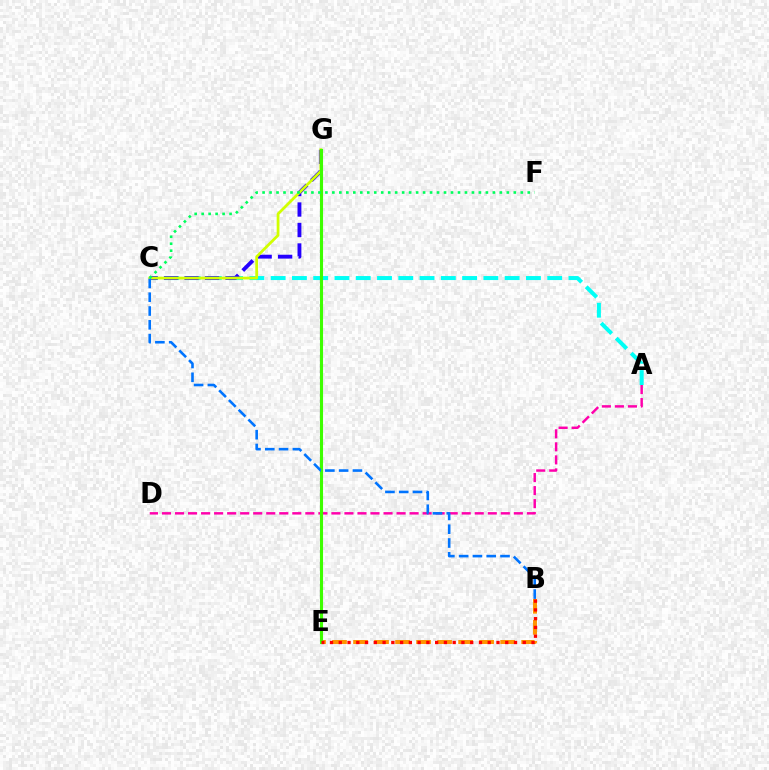{('E', 'G'): [{'color': '#b900ff', 'line_style': 'dotted', 'thickness': 1.52}, {'color': '#3dff00', 'line_style': 'solid', 'thickness': 2.23}], ('A', 'C'): [{'color': '#00fff6', 'line_style': 'dashed', 'thickness': 2.89}], ('C', 'G'): [{'color': '#2500ff', 'line_style': 'dashed', 'thickness': 2.78}, {'color': '#d1ff00', 'line_style': 'solid', 'thickness': 1.99}], ('B', 'E'): [{'color': '#ff9400', 'line_style': 'dashed', 'thickness': 2.85}, {'color': '#ff0000', 'line_style': 'dotted', 'thickness': 2.38}], ('A', 'D'): [{'color': '#ff00ac', 'line_style': 'dashed', 'thickness': 1.77}], ('C', 'F'): [{'color': '#00ff5c', 'line_style': 'dotted', 'thickness': 1.9}], ('B', 'C'): [{'color': '#0074ff', 'line_style': 'dashed', 'thickness': 1.87}]}